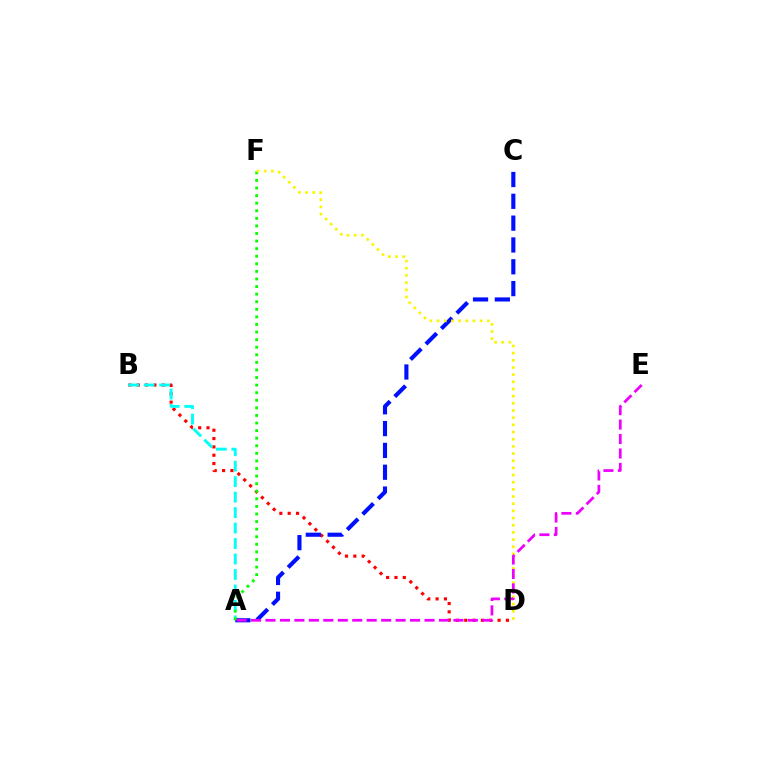{('B', 'D'): [{'color': '#ff0000', 'line_style': 'dotted', 'thickness': 2.26}], ('A', 'B'): [{'color': '#00fff6', 'line_style': 'dashed', 'thickness': 2.1}], ('A', 'C'): [{'color': '#0010ff', 'line_style': 'dashed', 'thickness': 2.96}], ('A', 'F'): [{'color': '#08ff00', 'line_style': 'dotted', 'thickness': 2.06}], ('D', 'F'): [{'color': '#fcf500', 'line_style': 'dotted', 'thickness': 1.95}], ('A', 'E'): [{'color': '#ee00ff', 'line_style': 'dashed', 'thickness': 1.96}]}